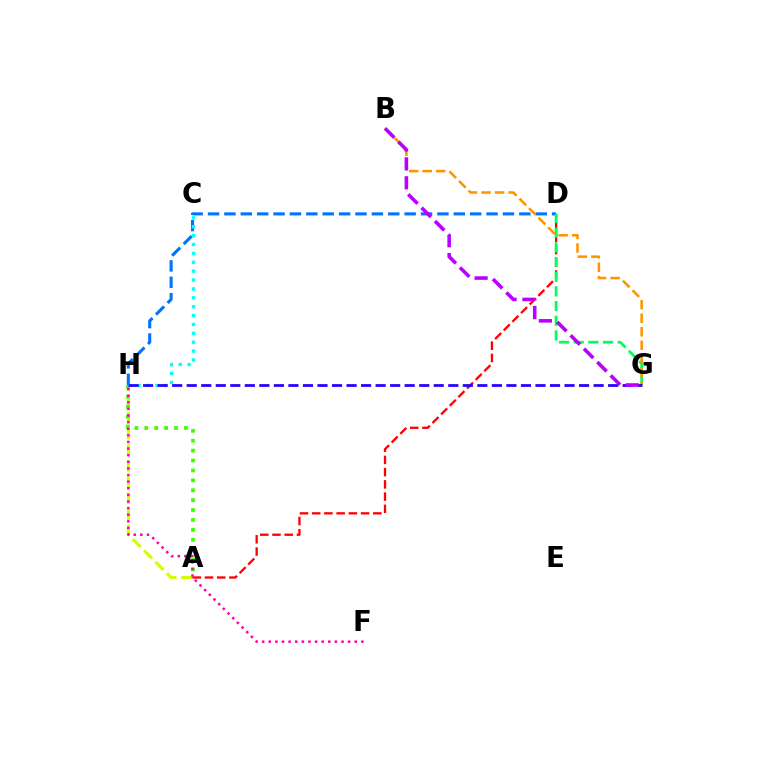{('A', 'H'): [{'color': '#d1ff00', 'line_style': 'dashed', 'thickness': 2.19}, {'color': '#3dff00', 'line_style': 'dotted', 'thickness': 2.69}], ('D', 'H'): [{'color': '#0074ff', 'line_style': 'dashed', 'thickness': 2.23}], ('A', 'D'): [{'color': '#ff0000', 'line_style': 'dashed', 'thickness': 1.66}], ('D', 'G'): [{'color': '#00ff5c', 'line_style': 'dashed', 'thickness': 1.99}], ('F', 'H'): [{'color': '#ff00ac', 'line_style': 'dotted', 'thickness': 1.8}], ('C', 'H'): [{'color': '#00fff6', 'line_style': 'dotted', 'thickness': 2.41}], ('B', 'G'): [{'color': '#ff9400', 'line_style': 'dashed', 'thickness': 1.84}, {'color': '#b900ff', 'line_style': 'dashed', 'thickness': 2.57}], ('G', 'H'): [{'color': '#2500ff', 'line_style': 'dashed', 'thickness': 1.97}]}